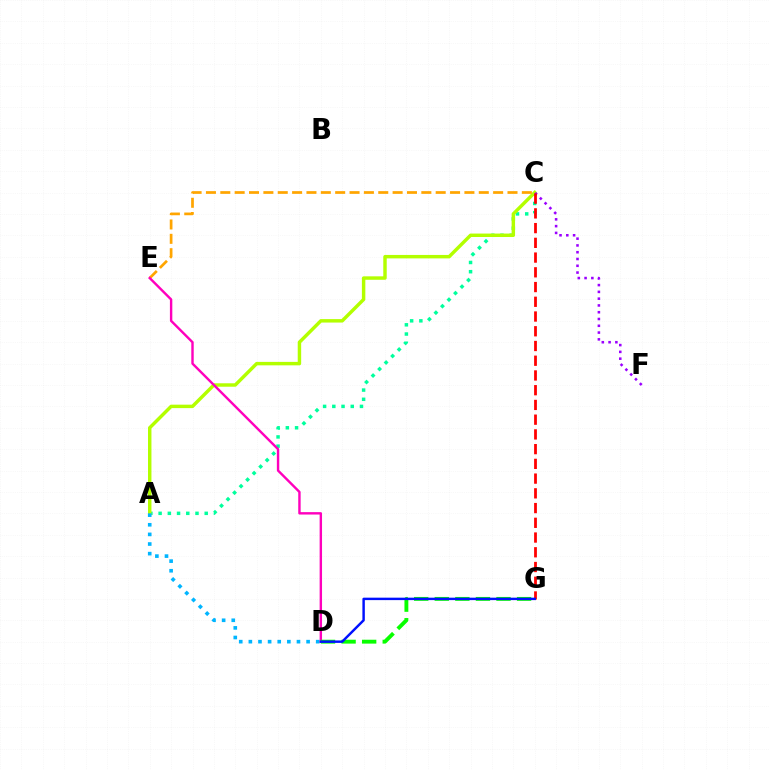{('A', 'C'): [{'color': '#00ff9d', 'line_style': 'dotted', 'thickness': 2.51}, {'color': '#b3ff00', 'line_style': 'solid', 'thickness': 2.48}], ('C', 'E'): [{'color': '#ffa500', 'line_style': 'dashed', 'thickness': 1.95}], ('C', 'F'): [{'color': '#9b00ff', 'line_style': 'dotted', 'thickness': 1.84}], ('C', 'G'): [{'color': '#ff0000', 'line_style': 'dashed', 'thickness': 2.0}], ('A', 'D'): [{'color': '#00b5ff', 'line_style': 'dotted', 'thickness': 2.61}], ('D', 'E'): [{'color': '#ff00bd', 'line_style': 'solid', 'thickness': 1.73}], ('D', 'G'): [{'color': '#08ff00', 'line_style': 'dashed', 'thickness': 2.79}, {'color': '#0010ff', 'line_style': 'solid', 'thickness': 1.76}]}